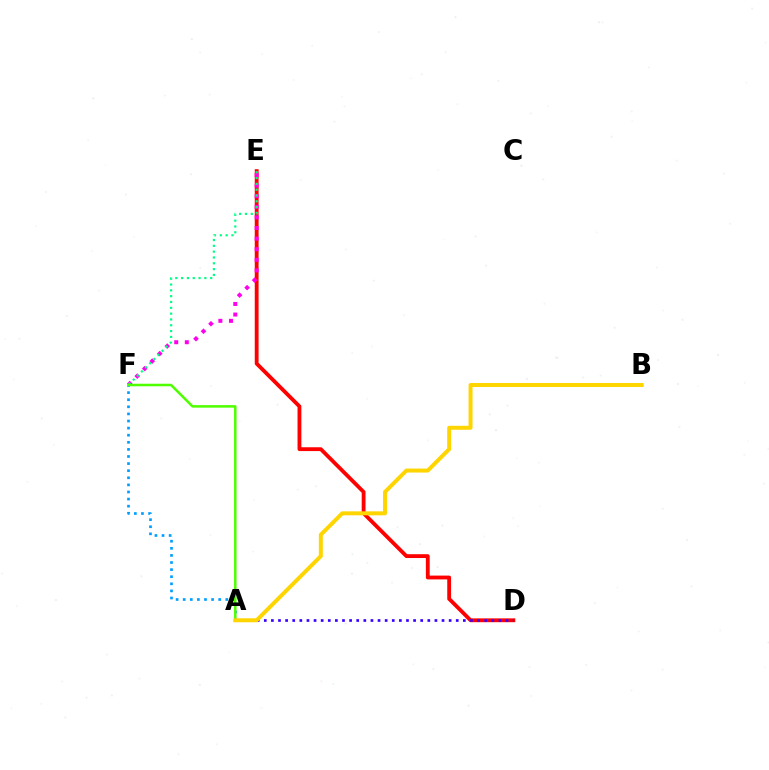{('D', 'E'): [{'color': '#ff0000', 'line_style': 'solid', 'thickness': 2.75}], ('E', 'F'): [{'color': '#ff00ed', 'line_style': 'dotted', 'thickness': 2.88}, {'color': '#00ff86', 'line_style': 'dotted', 'thickness': 1.58}], ('A', 'D'): [{'color': '#3700ff', 'line_style': 'dotted', 'thickness': 1.93}], ('A', 'F'): [{'color': '#009eff', 'line_style': 'dotted', 'thickness': 1.93}, {'color': '#4fff00', 'line_style': 'solid', 'thickness': 1.81}], ('A', 'B'): [{'color': '#ffd500', 'line_style': 'solid', 'thickness': 2.86}]}